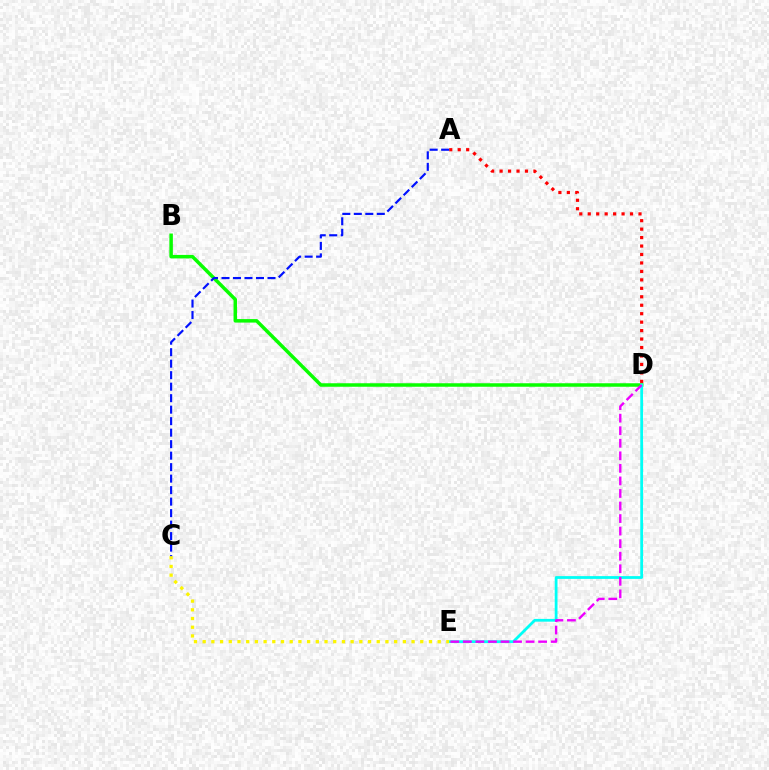{('B', 'D'): [{'color': '#08ff00', 'line_style': 'solid', 'thickness': 2.52}], ('A', 'D'): [{'color': '#ff0000', 'line_style': 'dotted', 'thickness': 2.3}], ('D', 'E'): [{'color': '#00fff6', 'line_style': 'solid', 'thickness': 2.0}, {'color': '#ee00ff', 'line_style': 'dashed', 'thickness': 1.7}], ('C', 'E'): [{'color': '#fcf500', 'line_style': 'dotted', 'thickness': 2.36}], ('A', 'C'): [{'color': '#0010ff', 'line_style': 'dashed', 'thickness': 1.56}]}